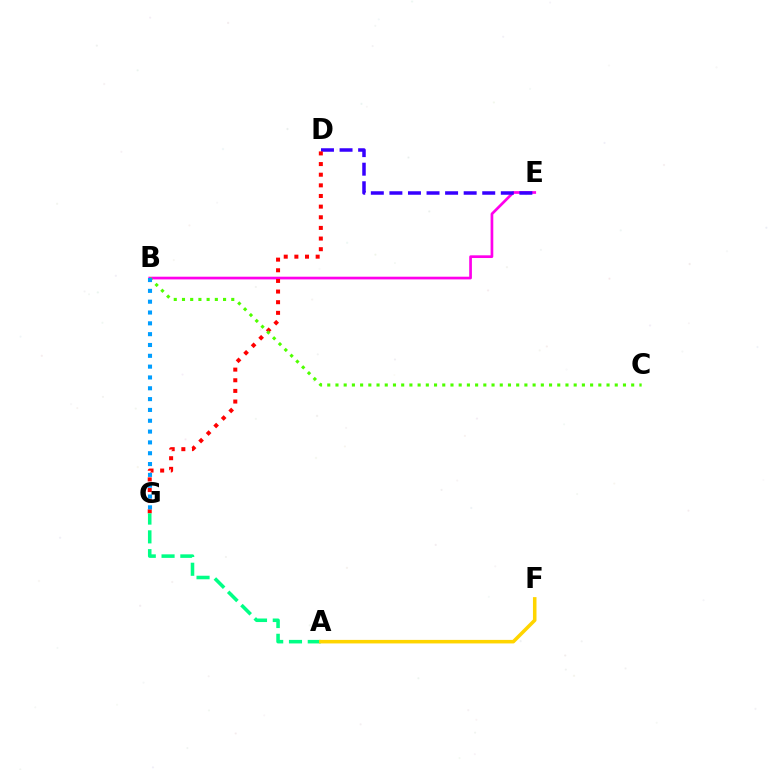{('B', 'E'): [{'color': '#ff00ed', 'line_style': 'solid', 'thickness': 1.94}], ('D', 'E'): [{'color': '#3700ff', 'line_style': 'dashed', 'thickness': 2.52}], ('D', 'G'): [{'color': '#ff0000', 'line_style': 'dotted', 'thickness': 2.89}], ('A', 'G'): [{'color': '#00ff86', 'line_style': 'dashed', 'thickness': 2.55}], ('A', 'F'): [{'color': '#ffd500', 'line_style': 'solid', 'thickness': 2.55}], ('B', 'C'): [{'color': '#4fff00', 'line_style': 'dotted', 'thickness': 2.23}], ('B', 'G'): [{'color': '#009eff', 'line_style': 'dotted', 'thickness': 2.94}]}